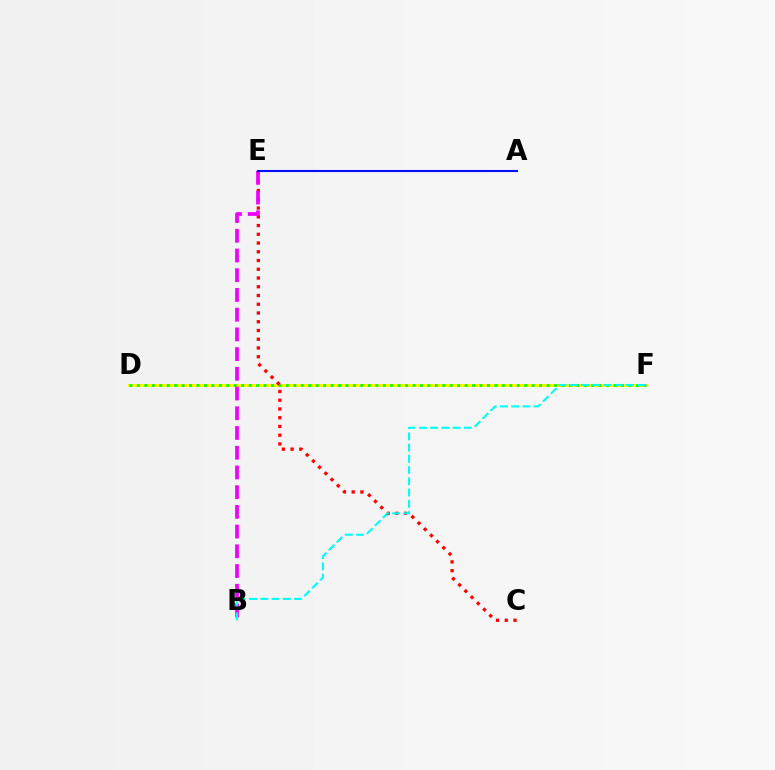{('D', 'F'): [{'color': '#fcf500', 'line_style': 'solid', 'thickness': 2.16}, {'color': '#08ff00', 'line_style': 'dotted', 'thickness': 2.02}], ('C', 'E'): [{'color': '#ff0000', 'line_style': 'dotted', 'thickness': 2.38}], ('B', 'E'): [{'color': '#ee00ff', 'line_style': 'dashed', 'thickness': 2.68}], ('A', 'E'): [{'color': '#0010ff', 'line_style': 'solid', 'thickness': 1.51}], ('B', 'F'): [{'color': '#00fff6', 'line_style': 'dashed', 'thickness': 1.53}]}